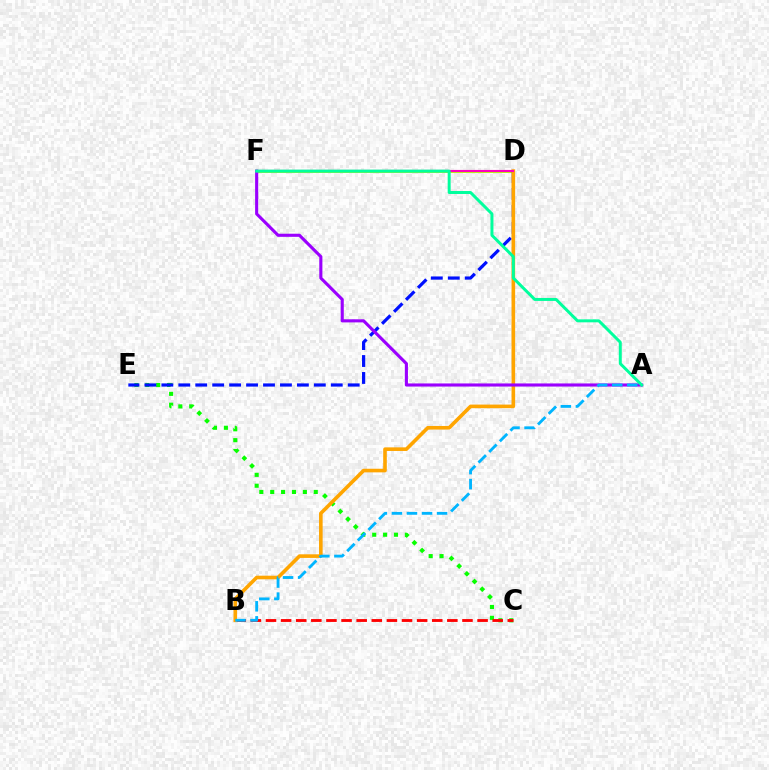{('C', 'E'): [{'color': '#08ff00', 'line_style': 'dotted', 'thickness': 2.96}], ('D', 'F'): [{'color': '#b3ff00', 'line_style': 'solid', 'thickness': 2.06}, {'color': '#ff00bd', 'line_style': 'solid', 'thickness': 1.53}], ('B', 'C'): [{'color': '#ff0000', 'line_style': 'dashed', 'thickness': 2.05}], ('D', 'E'): [{'color': '#0010ff', 'line_style': 'dashed', 'thickness': 2.3}], ('B', 'D'): [{'color': '#ffa500', 'line_style': 'solid', 'thickness': 2.6}], ('A', 'F'): [{'color': '#9b00ff', 'line_style': 'solid', 'thickness': 2.24}, {'color': '#00ff9d', 'line_style': 'solid', 'thickness': 2.14}], ('A', 'B'): [{'color': '#00b5ff', 'line_style': 'dashed', 'thickness': 2.04}]}